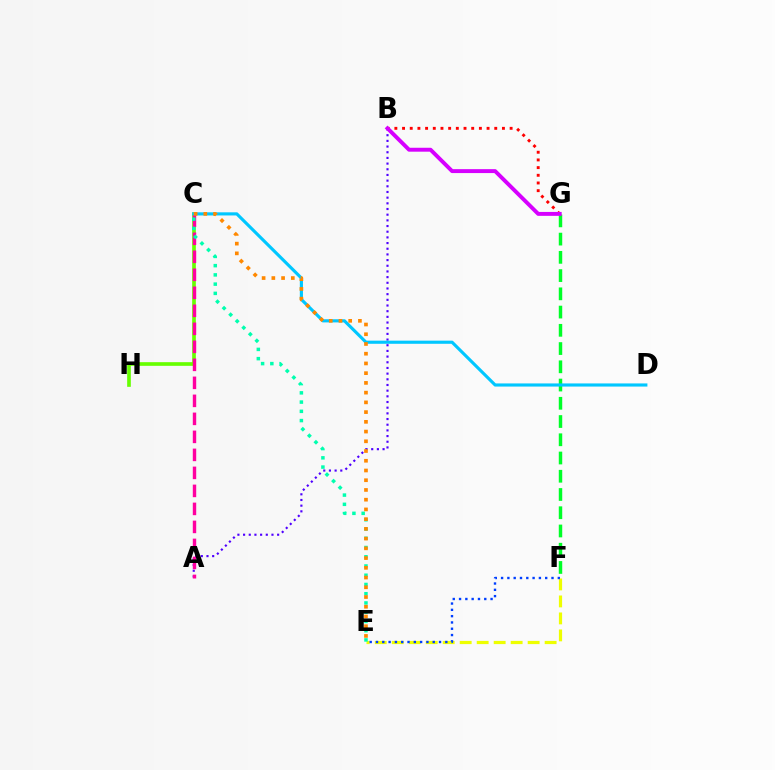{('F', 'G'): [{'color': '#00ff27', 'line_style': 'dashed', 'thickness': 2.48}], ('C', 'H'): [{'color': '#66ff00', 'line_style': 'solid', 'thickness': 2.63}], ('A', 'B'): [{'color': '#4f00ff', 'line_style': 'dotted', 'thickness': 1.54}], ('E', 'F'): [{'color': '#eeff00', 'line_style': 'dashed', 'thickness': 2.31}, {'color': '#003fff', 'line_style': 'dotted', 'thickness': 1.71}], ('B', 'G'): [{'color': '#ff0000', 'line_style': 'dotted', 'thickness': 2.09}, {'color': '#d600ff', 'line_style': 'solid', 'thickness': 2.82}], ('A', 'C'): [{'color': '#ff00a0', 'line_style': 'dashed', 'thickness': 2.45}], ('C', 'D'): [{'color': '#00c7ff', 'line_style': 'solid', 'thickness': 2.26}], ('C', 'E'): [{'color': '#00ffaf', 'line_style': 'dotted', 'thickness': 2.51}, {'color': '#ff8800', 'line_style': 'dotted', 'thickness': 2.64}]}